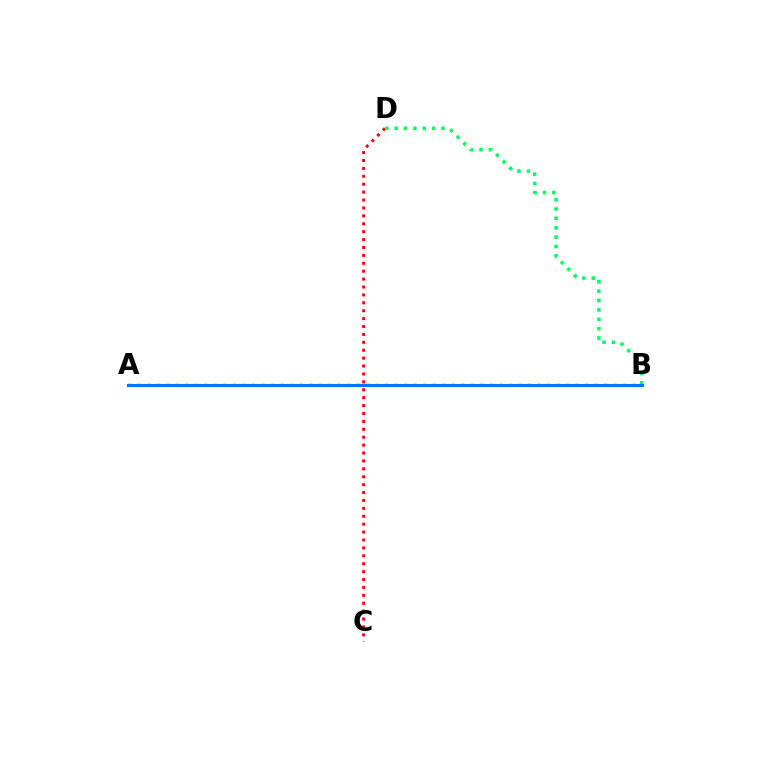{('A', 'B'): [{'color': '#b900ff', 'line_style': 'dotted', 'thickness': 2.01}, {'color': '#d1ff00', 'line_style': 'dotted', 'thickness': 2.59}, {'color': '#0074ff', 'line_style': 'solid', 'thickness': 2.19}], ('C', 'D'): [{'color': '#ff0000', 'line_style': 'dotted', 'thickness': 2.15}], ('B', 'D'): [{'color': '#00ff5c', 'line_style': 'dotted', 'thickness': 2.55}]}